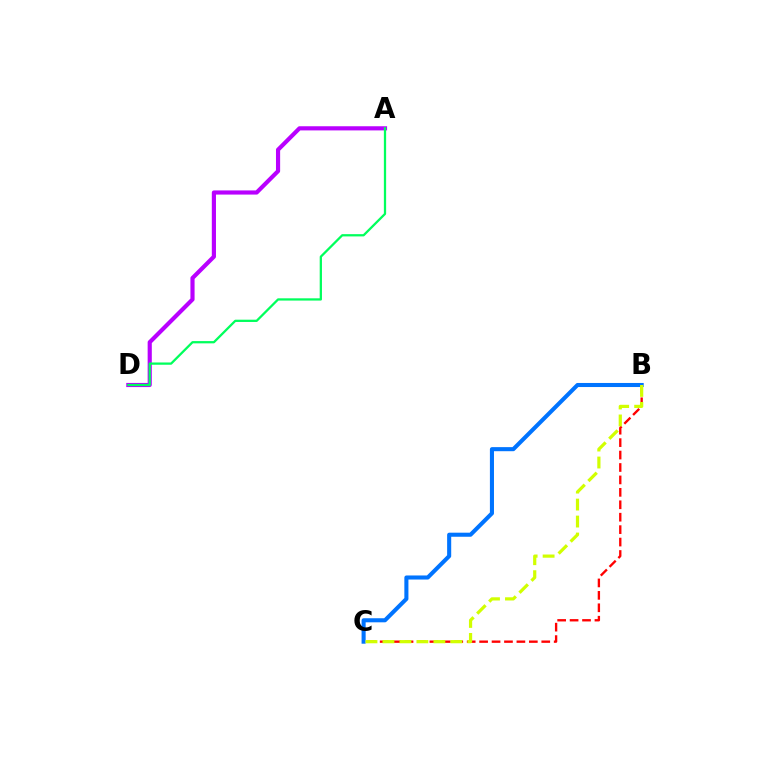{('B', 'C'): [{'color': '#ff0000', 'line_style': 'dashed', 'thickness': 1.69}, {'color': '#0074ff', 'line_style': 'solid', 'thickness': 2.93}, {'color': '#d1ff00', 'line_style': 'dashed', 'thickness': 2.31}], ('A', 'D'): [{'color': '#b900ff', 'line_style': 'solid', 'thickness': 2.99}, {'color': '#00ff5c', 'line_style': 'solid', 'thickness': 1.63}]}